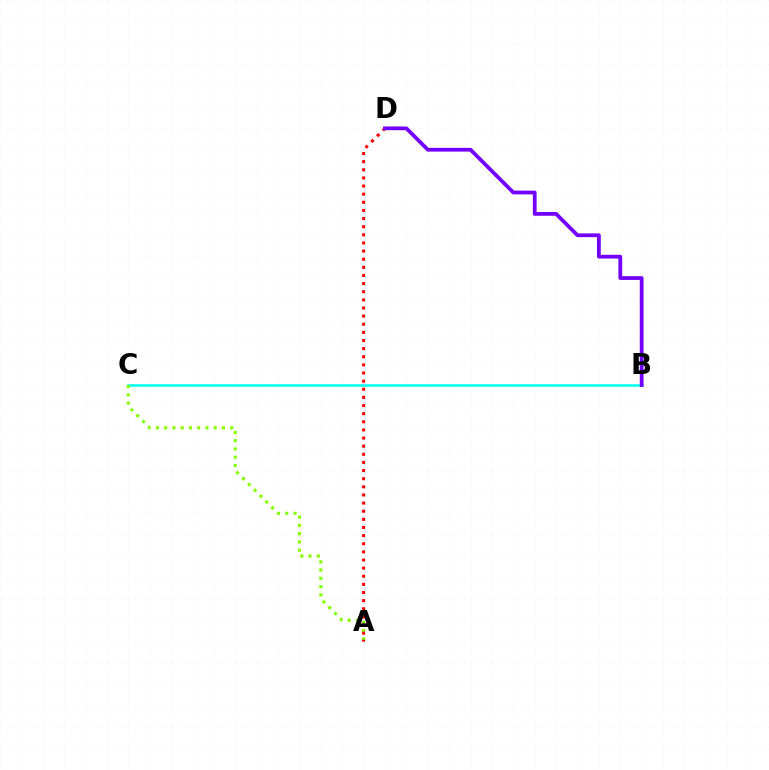{('B', 'C'): [{'color': '#00fff6', 'line_style': 'solid', 'thickness': 1.83}], ('A', 'C'): [{'color': '#84ff00', 'line_style': 'dotted', 'thickness': 2.24}], ('A', 'D'): [{'color': '#ff0000', 'line_style': 'dotted', 'thickness': 2.21}], ('B', 'D'): [{'color': '#7200ff', 'line_style': 'solid', 'thickness': 2.71}]}